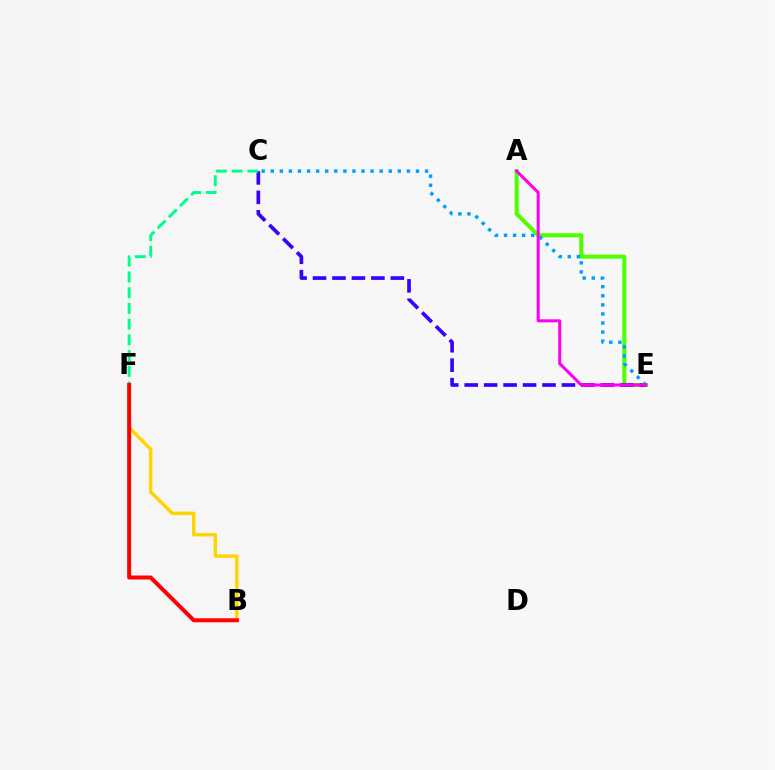{('A', 'E'): [{'color': '#4fff00', 'line_style': 'solid', 'thickness': 2.93}, {'color': '#ff00ed', 'line_style': 'solid', 'thickness': 2.19}], ('C', 'E'): [{'color': '#3700ff', 'line_style': 'dashed', 'thickness': 2.64}, {'color': '#009eff', 'line_style': 'dotted', 'thickness': 2.47}], ('C', 'F'): [{'color': '#00ff86', 'line_style': 'dashed', 'thickness': 2.14}], ('B', 'F'): [{'color': '#ffd500', 'line_style': 'solid', 'thickness': 2.48}, {'color': '#ff0000', 'line_style': 'solid', 'thickness': 2.87}]}